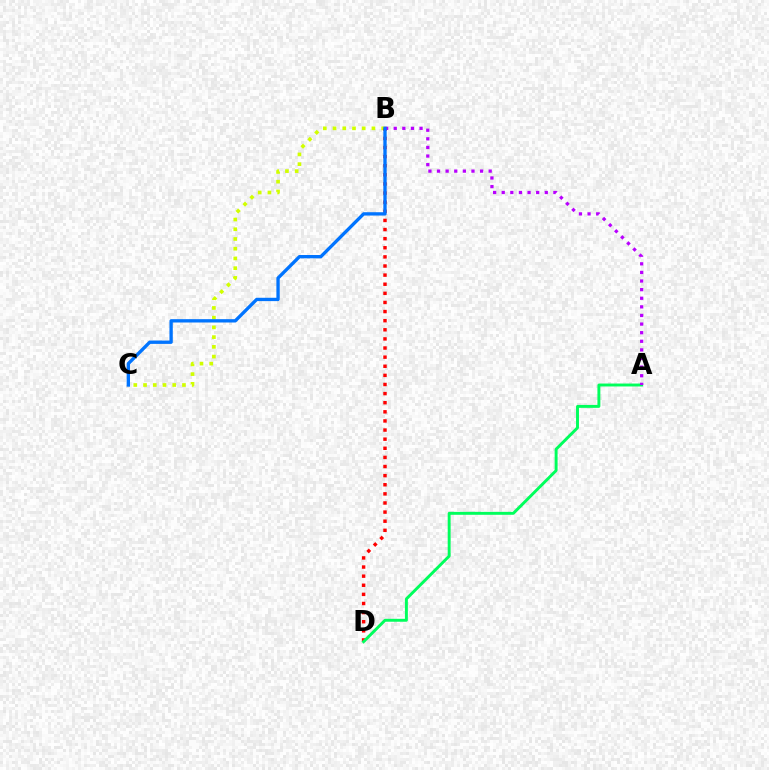{('B', 'C'): [{'color': '#d1ff00', 'line_style': 'dotted', 'thickness': 2.64}, {'color': '#0074ff', 'line_style': 'solid', 'thickness': 2.4}], ('B', 'D'): [{'color': '#ff0000', 'line_style': 'dotted', 'thickness': 2.48}], ('A', 'D'): [{'color': '#00ff5c', 'line_style': 'solid', 'thickness': 2.11}], ('A', 'B'): [{'color': '#b900ff', 'line_style': 'dotted', 'thickness': 2.34}]}